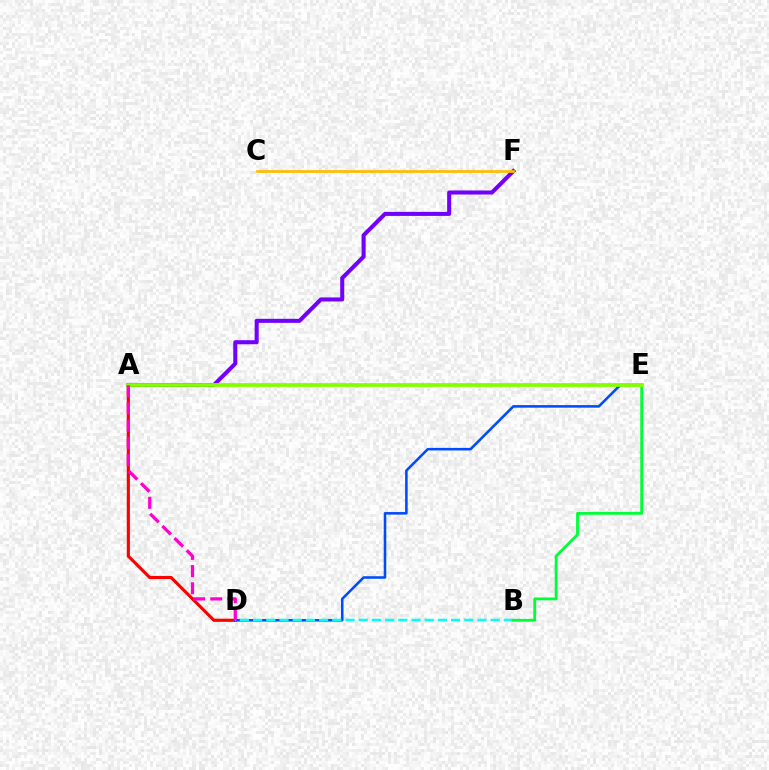{('A', 'D'): [{'color': '#ff0000', 'line_style': 'solid', 'thickness': 2.27}, {'color': '#ff00cf', 'line_style': 'dashed', 'thickness': 2.34}], ('D', 'E'): [{'color': '#004bff', 'line_style': 'solid', 'thickness': 1.84}], ('A', 'F'): [{'color': '#7200ff', 'line_style': 'solid', 'thickness': 2.91}], ('B', 'D'): [{'color': '#00fff6', 'line_style': 'dashed', 'thickness': 1.79}], ('B', 'E'): [{'color': '#00ff39', 'line_style': 'solid', 'thickness': 2.04}], ('C', 'F'): [{'color': '#ffbd00', 'line_style': 'solid', 'thickness': 1.96}], ('A', 'E'): [{'color': '#84ff00', 'line_style': 'solid', 'thickness': 2.71}]}